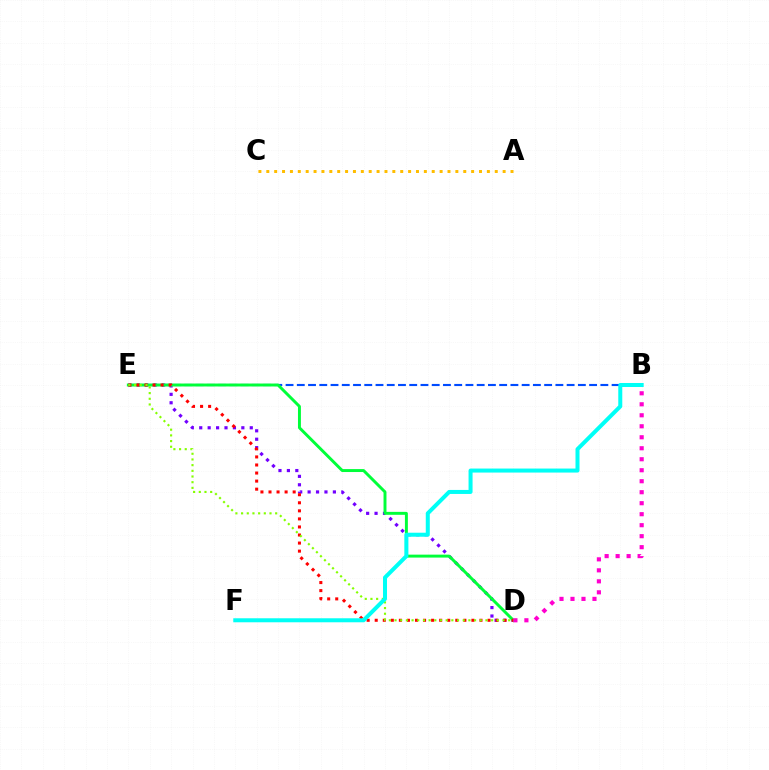{('B', 'E'): [{'color': '#004bff', 'line_style': 'dashed', 'thickness': 1.53}], ('D', 'E'): [{'color': '#7200ff', 'line_style': 'dotted', 'thickness': 2.29}, {'color': '#00ff39', 'line_style': 'solid', 'thickness': 2.12}, {'color': '#ff0000', 'line_style': 'dotted', 'thickness': 2.19}, {'color': '#84ff00', 'line_style': 'dotted', 'thickness': 1.54}], ('B', 'F'): [{'color': '#00fff6', 'line_style': 'solid', 'thickness': 2.89}], ('B', 'D'): [{'color': '#ff00cf', 'line_style': 'dotted', 'thickness': 2.99}], ('A', 'C'): [{'color': '#ffbd00', 'line_style': 'dotted', 'thickness': 2.14}]}